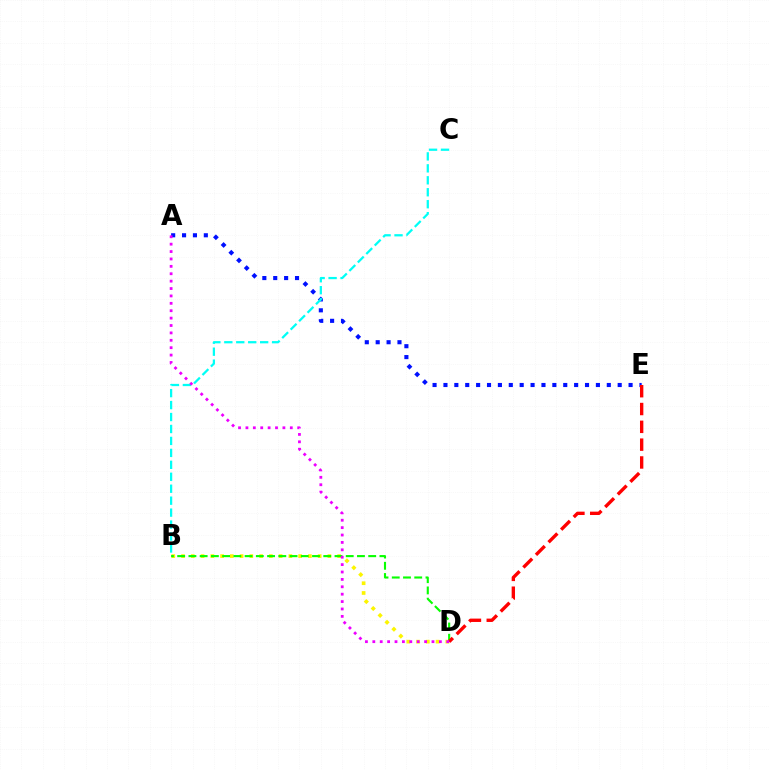{('A', 'E'): [{'color': '#0010ff', 'line_style': 'dotted', 'thickness': 2.96}], ('B', 'D'): [{'color': '#fcf500', 'line_style': 'dotted', 'thickness': 2.65}, {'color': '#08ff00', 'line_style': 'dashed', 'thickness': 1.53}], ('B', 'C'): [{'color': '#00fff6', 'line_style': 'dashed', 'thickness': 1.62}], ('D', 'E'): [{'color': '#ff0000', 'line_style': 'dashed', 'thickness': 2.42}], ('A', 'D'): [{'color': '#ee00ff', 'line_style': 'dotted', 'thickness': 2.01}]}